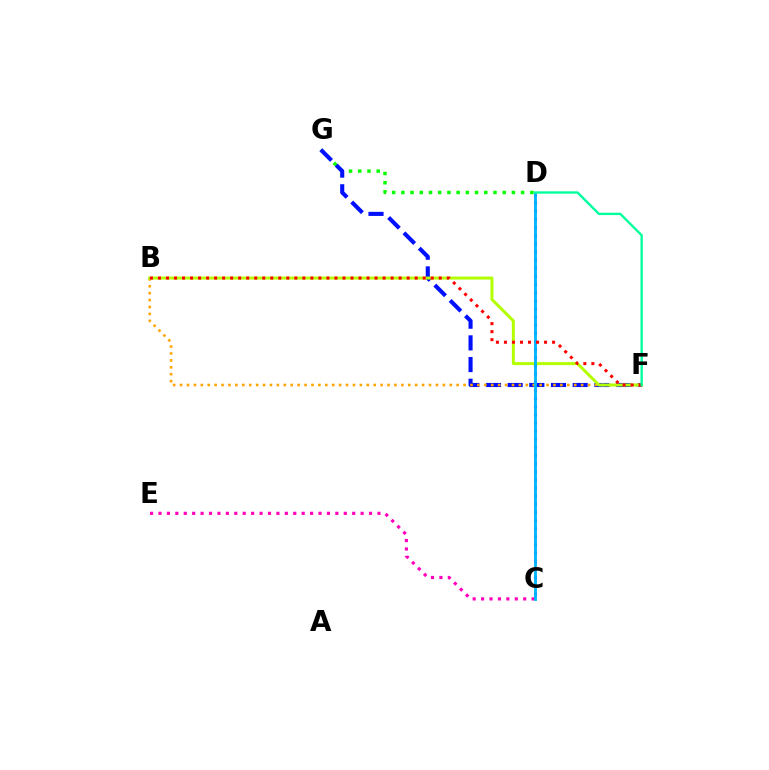{('C', 'E'): [{'color': '#ff00bd', 'line_style': 'dotted', 'thickness': 2.29}], ('D', 'G'): [{'color': '#08ff00', 'line_style': 'dotted', 'thickness': 2.5}], ('C', 'D'): [{'color': '#9b00ff', 'line_style': 'dotted', 'thickness': 2.21}, {'color': '#00b5ff', 'line_style': 'solid', 'thickness': 2.04}], ('F', 'G'): [{'color': '#0010ff', 'line_style': 'dashed', 'thickness': 2.94}], ('B', 'F'): [{'color': '#ffa500', 'line_style': 'dotted', 'thickness': 1.88}, {'color': '#b3ff00', 'line_style': 'solid', 'thickness': 2.15}, {'color': '#ff0000', 'line_style': 'dotted', 'thickness': 2.18}], ('D', 'F'): [{'color': '#00ff9d', 'line_style': 'solid', 'thickness': 1.7}]}